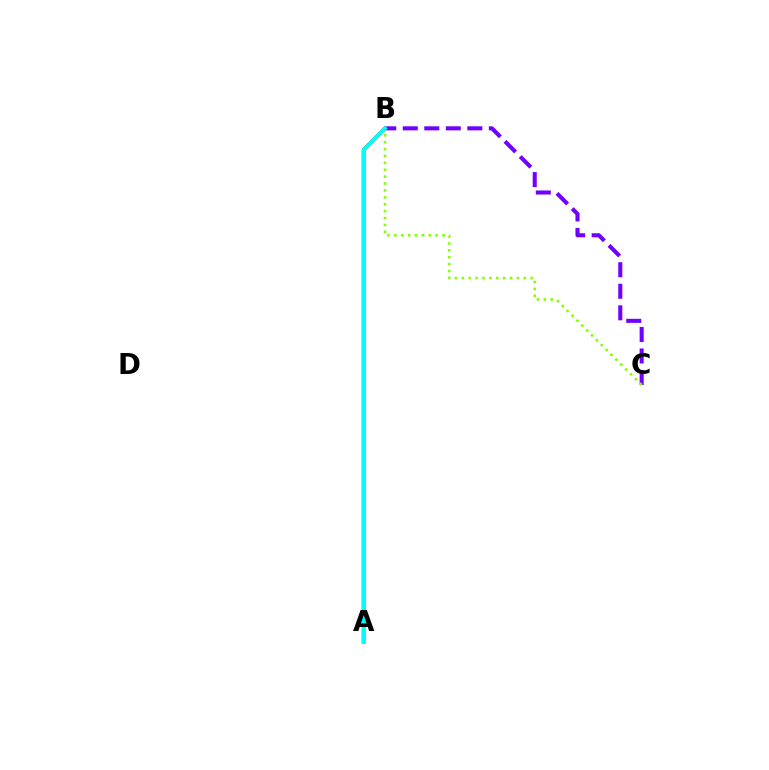{('B', 'C'): [{'color': '#7200ff', 'line_style': 'dashed', 'thickness': 2.92}, {'color': '#84ff00', 'line_style': 'dotted', 'thickness': 1.87}], ('A', 'B'): [{'color': '#ff0000', 'line_style': 'solid', 'thickness': 2.61}, {'color': '#00fff6', 'line_style': 'solid', 'thickness': 2.73}]}